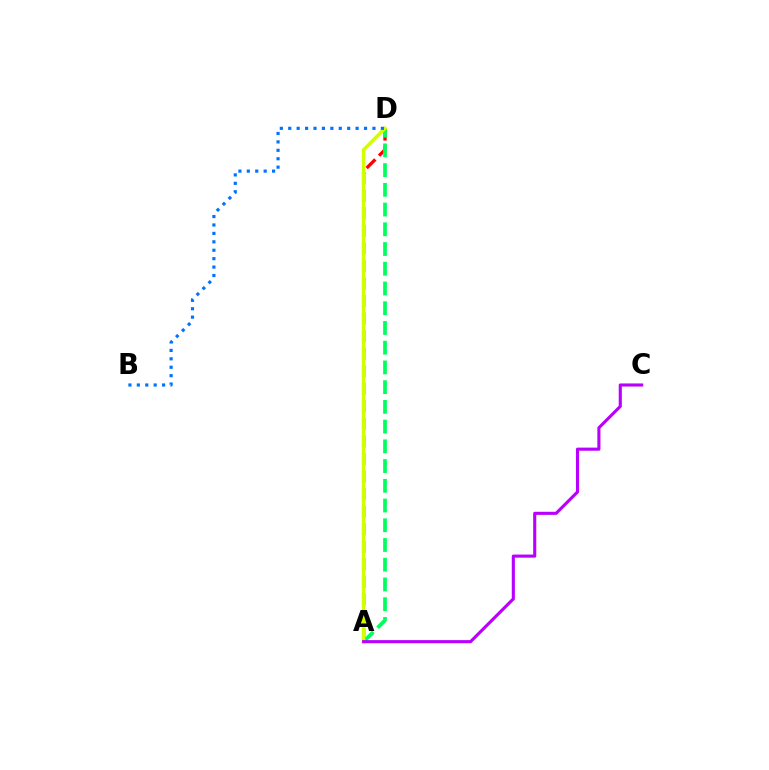{('A', 'D'): [{'color': '#ff0000', 'line_style': 'dashed', 'thickness': 2.38}, {'color': '#00ff5c', 'line_style': 'dashed', 'thickness': 2.68}, {'color': '#d1ff00', 'line_style': 'solid', 'thickness': 2.45}], ('A', 'C'): [{'color': '#b900ff', 'line_style': 'solid', 'thickness': 2.23}], ('B', 'D'): [{'color': '#0074ff', 'line_style': 'dotted', 'thickness': 2.29}]}